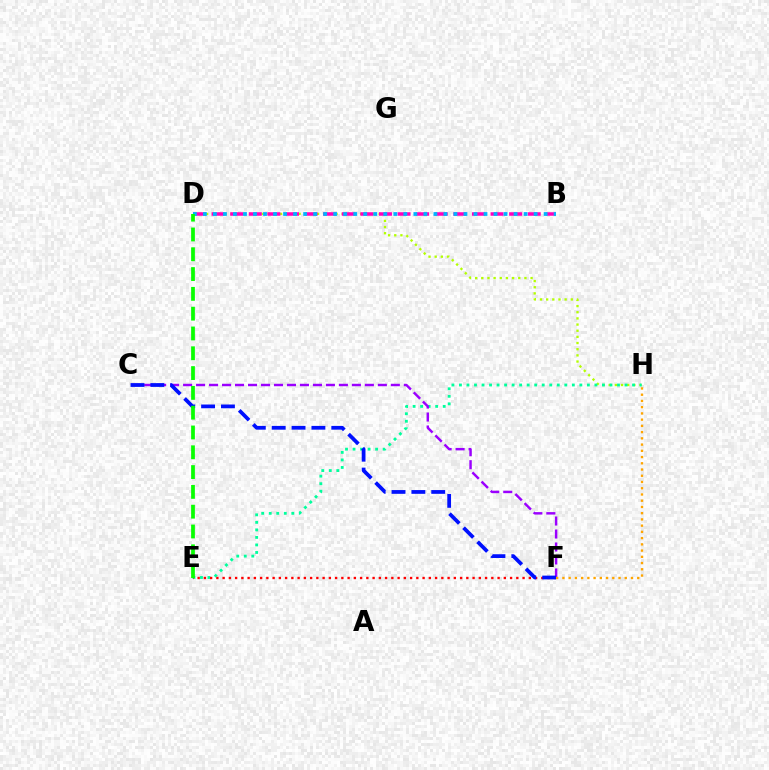{('D', 'H'): [{'color': '#b3ff00', 'line_style': 'dotted', 'thickness': 1.67}], ('B', 'D'): [{'color': '#ff00bd', 'line_style': 'dashed', 'thickness': 2.53}, {'color': '#00b5ff', 'line_style': 'dotted', 'thickness': 2.72}], ('E', 'H'): [{'color': '#00ff9d', 'line_style': 'dotted', 'thickness': 2.04}], ('C', 'F'): [{'color': '#9b00ff', 'line_style': 'dashed', 'thickness': 1.76}, {'color': '#0010ff', 'line_style': 'dashed', 'thickness': 2.7}], ('E', 'F'): [{'color': '#ff0000', 'line_style': 'dotted', 'thickness': 1.7}], ('D', 'E'): [{'color': '#08ff00', 'line_style': 'dashed', 'thickness': 2.69}], ('F', 'H'): [{'color': '#ffa500', 'line_style': 'dotted', 'thickness': 1.69}]}